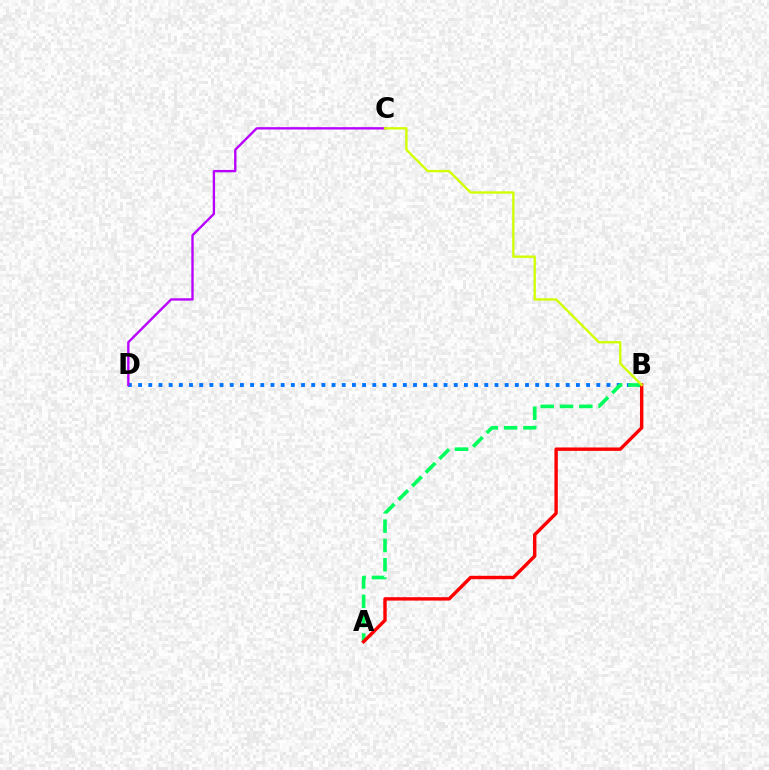{('B', 'D'): [{'color': '#0074ff', 'line_style': 'dotted', 'thickness': 2.77}], ('C', 'D'): [{'color': '#b900ff', 'line_style': 'solid', 'thickness': 1.69}], ('A', 'B'): [{'color': '#00ff5c', 'line_style': 'dashed', 'thickness': 2.62}, {'color': '#ff0000', 'line_style': 'solid', 'thickness': 2.45}], ('B', 'C'): [{'color': '#d1ff00', 'line_style': 'solid', 'thickness': 1.69}]}